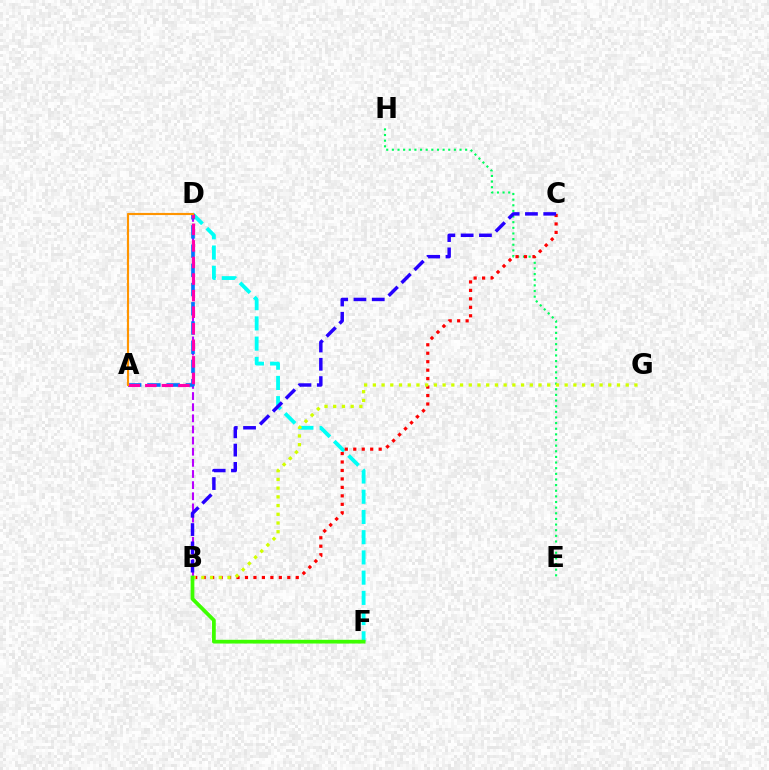{('E', 'H'): [{'color': '#00ff5c', 'line_style': 'dotted', 'thickness': 1.53}], ('B', 'D'): [{'color': '#b900ff', 'line_style': 'dashed', 'thickness': 1.51}], ('D', 'F'): [{'color': '#00fff6', 'line_style': 'dashed', 'thickness': 2.75}], ('B', 'C'): [{'color': '#ff0000', 'line_style': 'dotted', 'thickness': 2.3}, {'color': '#2500ff', 'line_style': 'dashed', 'thickness': 2.48}], ('A', 'D'): [{'color': '#0074ff', 'line_style': 'dashed', 'thickness': 2.61}, {'color': '#ff00ac', 'line_style': 'dashed', 'thickness': 2.25}, {'color': '#ff9400', 'line_style': 'solid', 'thickness': 1.55}], ('B', 'G'): [{'color': '#d1ff00', 'line_style': 'dotted', 'thickness': 2.37}], ('B', 'F'): [{'color': '#3dff00', 'line_style': 'solid', 'thickness': 2.69}]}